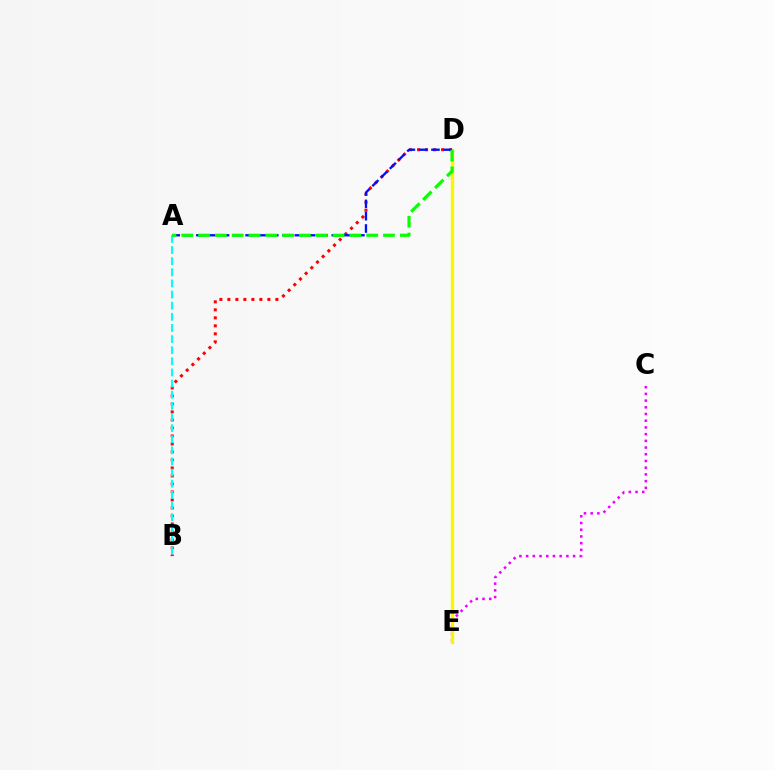{('B', 'D'): [{'color': '#ff0000', 'line_style': 'dotted', 'thickness': 2.17}], ('C', 'E'): [{'color': '#ee00ff', 'line_style': 'dotted', 'thickness': 1.82}], ('D', 'E'): [{'color': '#fcf500', 'line_style': 'solid', 'thickness': 2.42}], ('A', 'D'): [{'color': '#0010ff', 'line_style': 'dashed', 'thickness': 1.67}, {'color': '#08ff00', 'line_style': 'dashed', 'thickness': 2.28}], ('A', 'B'): [{'color': '#00fff6', 'line_style': 'dashed', 'thickness': 1.51}]}